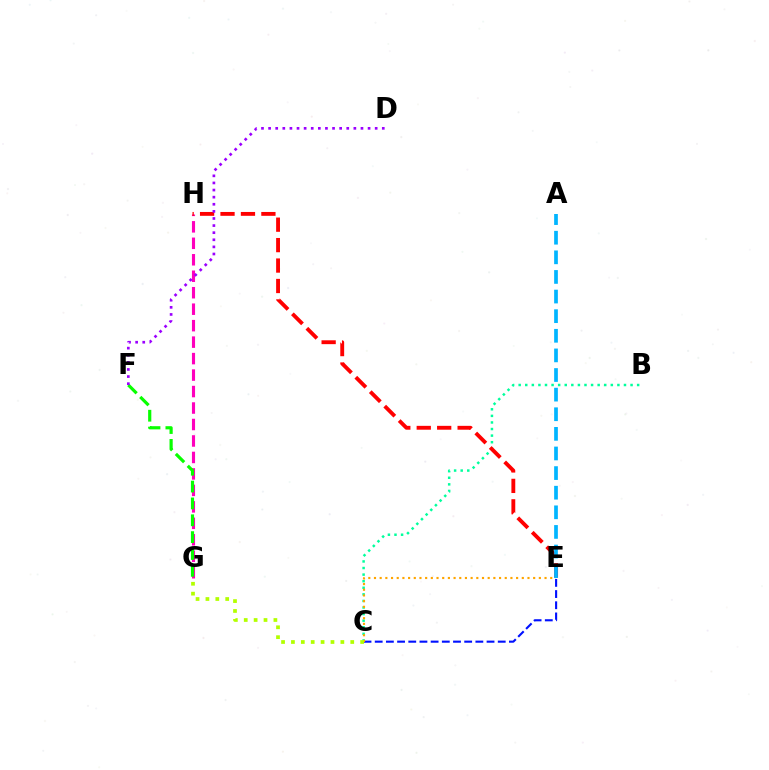{('G', 'H'): [{'color': '#ff00bd', 'line_style': 'dashed', 'thickness': 2.24}], ('B', 'C'): [{'color': '#00ff9d', 'line_style': 'dotted', 'thickness': 1.79}], ('E', 'H'): [{'color': '#ff0000', 'line_style': 'dashed', 'thickness': 2.78}], ('F', 'G'): [{'color': '#08ff00', 'line_style': 'dashed', 'thickness': 2.29}], ('C', 'E'): [{'color': '#0010ff', 'line_style': 'dashed', 'thickness': 1.52}, {'color': '#ffa500', 'line_style': 'dotted', 'thickness': 1.54}], ('A', 'E'): [{'color': '#00b5ff', 'line_style': 'dashed', 'thickness': 2.66}], ('D', 'F'): [{'color': '#9b00ff', 'line_style': 'dotted', 'thickness': 1.93}], ('C', 'G'): [{'color': '#b3ff00', 'line_style': 'dotted', 'thickness': 2.69}]}